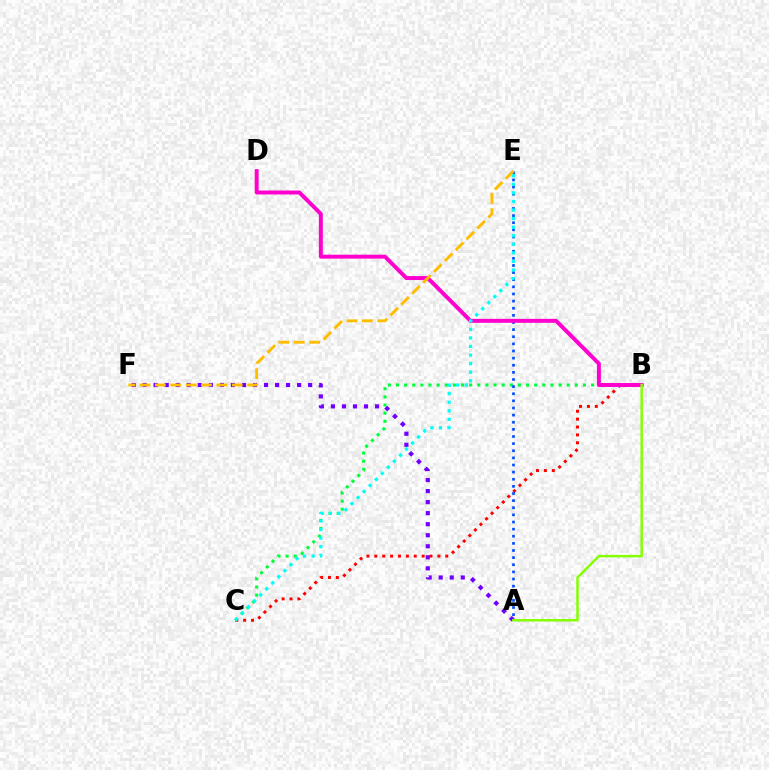{('B', 'C'): [{'color': '#ff0000', 'line_style': 'dotted', 'thickness': 2.14}, {'color': '#00ff39', 'line_style': 'dotted', 'thickness': 2.21}], ('A', 'E'): [{'color': '#004bff', 'line_style': 'dotted', 'thickness': 1.94}], ('B', 'D'): [{'color': '#ff00cf', 'line_style': 'solid', 'thickness': 2.85}], ('A', 'F'): [{'color': '#7200ff', 'line_style': 'dotted', 'thickness': 3.0}], ('A', 'B'): [{'color': '#84ff00', 'line_style': 'solid', 'thickness': 1.78}], ('E', 'F'): [{'color': '#ffbd00', 'line_style': 'dashed', 'thickness': 2.09}], ('C', 'E'): [{'color': '#00fff6', 'line_style': 'dotted', 'thickness': 2.33}]}